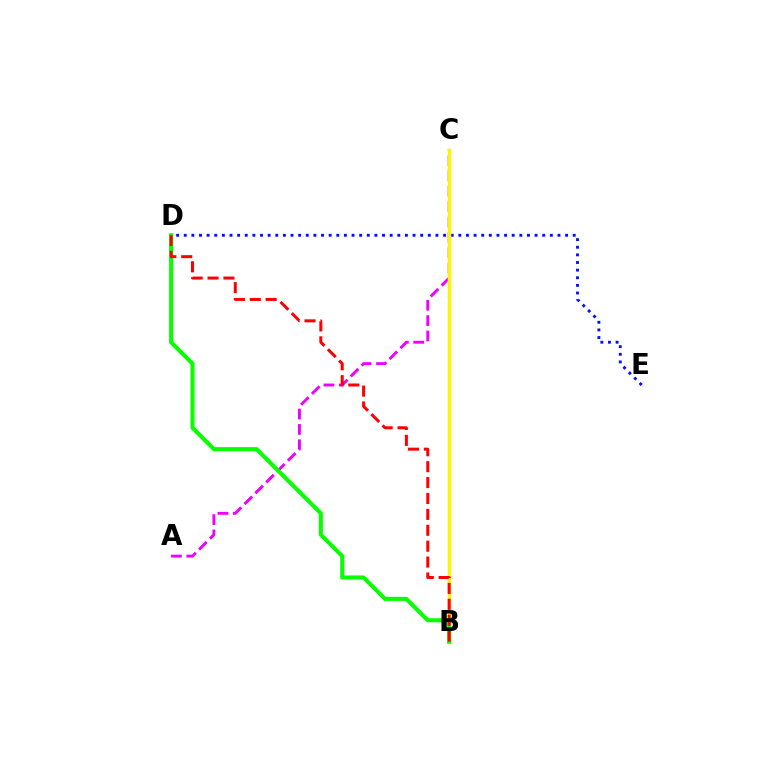{('D', 'E'): [{'color': '#0010ff', 'line_style': 'dotted', 'thickness': 2.07}], ('A', 'C'): [{'color': '#ee00ff', 'line_style': 'dashed', 'thickness': 2.09}], ('B', 'C'): [{'color': '#00fff6', 'line_style': 'solid', 'thickness': 2.22}, {'color': '#fcf500', 'line_style': 'solid', 'thickness': 2.47}], ('B', 'D'): [{'color': '#08ff00', 'line_style': 'solid', 'thickness': 2.94}, {'color': '#ff0000', 'line_style': 'dashed', 'thickness': 2.16}]}